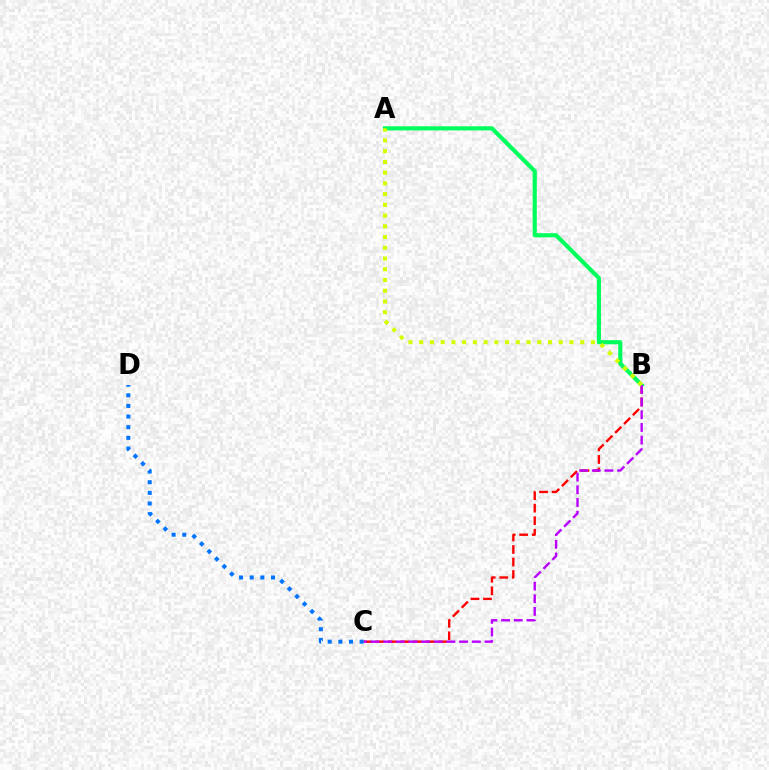{('A', 'B'): [{'color': '#00ff5c', 'line_style': 'solid', 'thickness': 2.98}, {'color': '#d1ff00', 'line_style': 'dotted', 'thickness': 2.92}], ('B', 'C'): [{'color': '#ff0000', 'line_style': 'dashed', 'thickness': 1.7}, {'color': '#b900ff', 'line_style': 'dashed', 'thickness': 1.72}], ('C', 'D'): [{'color': '#0074ff', 'line_style': 'dotted', 'thickness': 2.89}]}